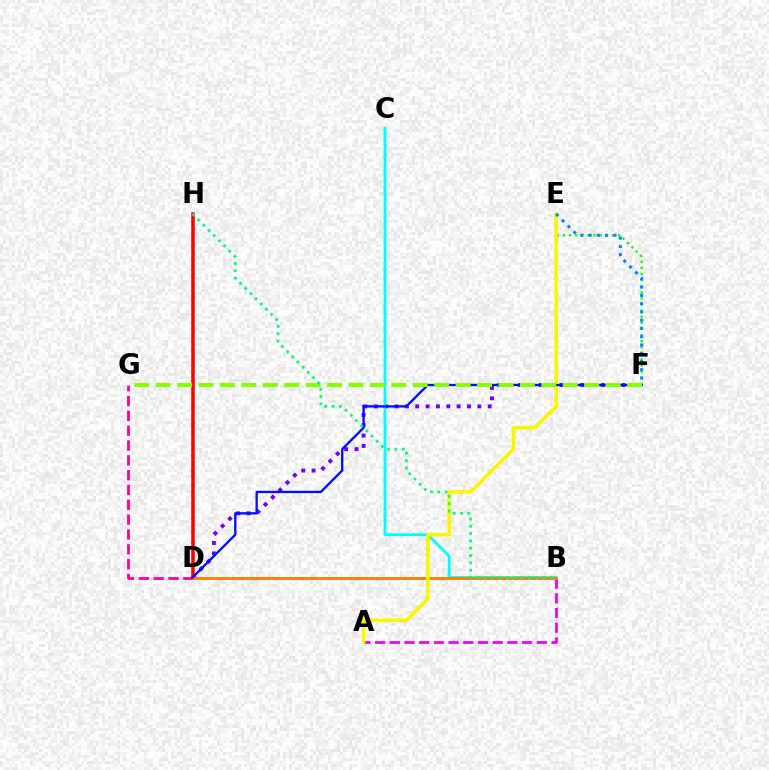{('D', 'F'): [{'color': '#7200ff', 'line_style': 'dotted', 'thickness': 2.81}, {'color': '#0010ff', 'line_style': 'solid', 'thickness': 1.68}], ('B', 'C'): [{'color': '#00fff6', 'line_style': 'solid', 'thickness': 2.01}], ('D', 'G'): [{'color': '#ff0094', 'line_style': 'dashed', 'thickness': 2.01}], ('A', 'B'): [{'color': '#ee00ff', 'line_style': 'dashed', 'thickness': 2.0}], ('D', 'H'): [{'color': '#ff0000', 'line_style': 'solid', 'thickness': 2.54}], ('E', 'F'): [{'color': '#08ff00', 'line_style': 'dotted', 'thickness': 1.66}, {'color': '#008cff', 'line_style': 'dotted', 'thickness': 2.24}], ('B', 'D'): [{'color': '#ff7c00', 'line_style': 'solid', 'thickness': 2.05}], ('A', 'E'): [{'color': '#fcf500', 'line_style': 'solid', 'thickness': 2.54}], ('F', 'G'): [{'color': '#84ff00', 'line_style': 'dashed', 'thickness': 2.91}], ('B', 'H'): [{'color': '#00ff74', 'line_style': 'dotted', 'thickness': 1.99}]}